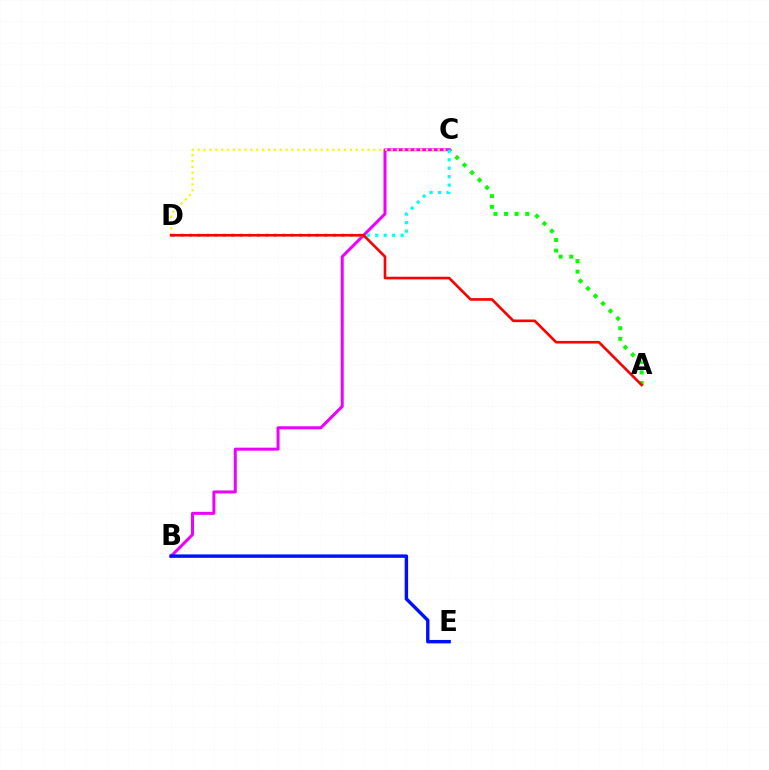{('A', 'C'): [{'color': '#08ff00', 'line_style': 'dotted', 'thickness': 2.88}], ('B', 'C'): [{'color': '#ee00ff', 'line_style': 'solid', 'thickness': 2.16}], ('C', 'D'): [{'color': '#00fff6', 'line_style': 'dotted', 'thickness': 2.3}, {'color': '#fcf500', 'line_style': 'dotted', 'thickness': 1.59}], ('A', 'D'): [{'color': '#ff0000', 'line_style': 'solid', 'thickness': 1.9}], ('B', 'E'): [{'color': '#0010ff', 'line_style': 'solid', 'thickness': 2.46}]}